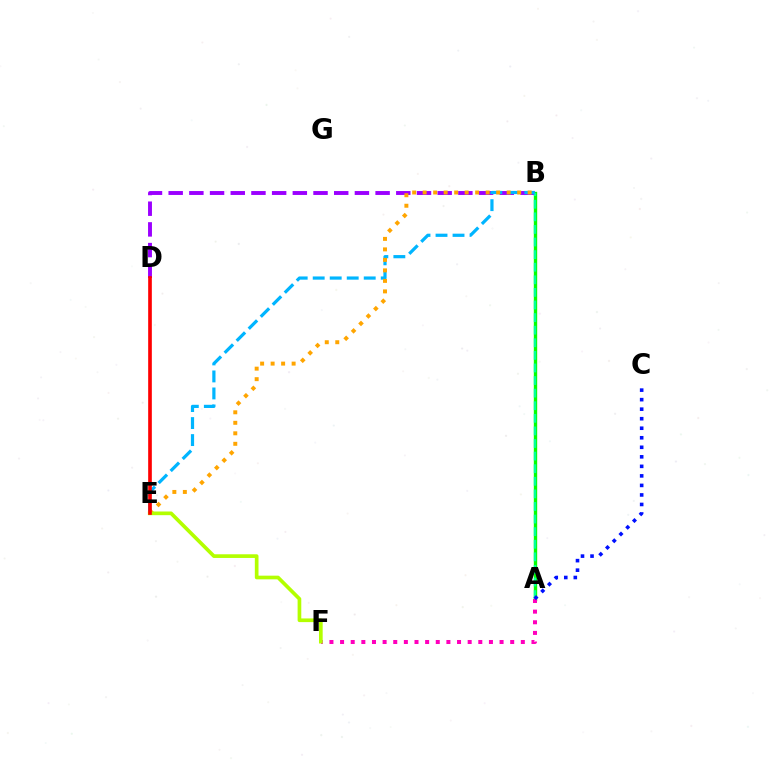{('A', 'B'): [{'color': '#08ff00', 'line_style': 'solid', 'thickness': 2.42}, {'color': '#00ff9d', 'line_style': 'dashed', 'thickness': 1.71}], ('B', 'D'): [{'color': '#9b00ff', 'line_style': 'dashed', 'thickness': 2.81}], ('A', 'F'): [{'color': '#ff00bd', 'line_style': 'dotted', 'thickness': 2.89}], ('B', 'E'): [{'color': '#00b5ff', 'line_style': 'dashed', 'thickness': 2.31}, {'color': '#ffa500', 'line_style': 'dotted', 'thickness': 2.85}], ('E', 'F'): [{'color': '#b3ff00', 'line_style': 'solid', 'thickness': 2.65}], ('A', 'C'): [{'color': '#0010ff', 'line_style': 'dotted', 'thickness': 2.59}], ('D', 'E'): [{'color': '#ff0000', 'line_style': 'solid', 'thickness': 2.63}]}